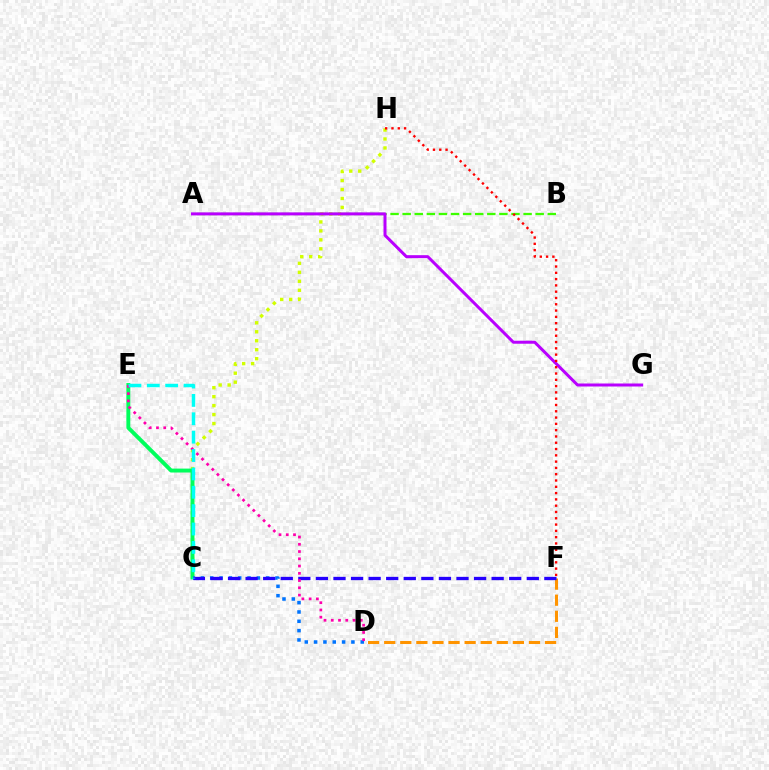{('A', 'B'): [{'color': '#3dff00', 'line_style': 'dashed', 'thickness': 1.64}], ('C', 'H'): [{'color': '#d1ff00', 'line_style': 'dotted', 'thickness': 2.44}], ('D', 'F'): [{'color': '#ff9400', 'line_style': 'dashed', 'thickness': 2.18}], ('C', 'E'): [{'color': '#00ff5c', 'line_style': 'solid', 'thickness': 2.82}, {'color': '#00fff6', 'line_style': 'dashed', 'thickness': 2.5}], ('C', 'D'): [{'color': '#0074ff', 'line_style': 'dotted', 'thickness': 2.53}], ('A', 'G'): [{'color': '#b900ff', 'line_style': 'solid', 'thickness': 2.16}], ('F', 'H'): [{'color': '#ff0000', 'line_style': 'dotted', 'thickness': 1.71}], ('C', 'F'): [{'color': '#2500ff', 'line_style': 'dashed', 'thickness': 2.39}], ('D', 'E'): [{'color': '#ff00ac', 'line_style': 'dotted', 'thickness': 1.97}]}